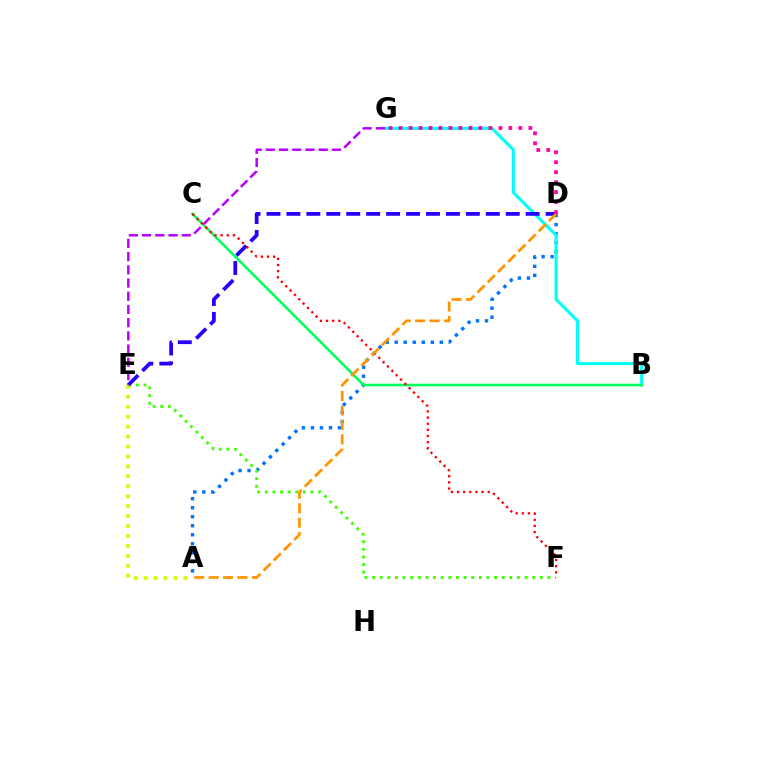{('A', 'D'): [{'color': '#0074ff', 'line_style': 'dotted', 'thickness': 2.45}, {'color': '#ff9400', 'line_style': 'dashed', 'thickness': 1.96}], ('E', 'F'): [{'color': '#3dff00', 'line_style': 'dotted', 'thickness': 2.07}], ('A', 'E'): [{'color': '#d1ff00', 'line_style': 'dotted', 'thickness': 2.7}], ('B', 'G'): [{'color': '#00fff6', 'line_style': 'solid', 'thickness': 2.21}], ('D', 'E'): [{'color': '#2500ff', 'line_style': 'dashed', 'thickness': 2.71}], ('B', 'C'): [{'color': '#00ff5c', 'line_style': 'solid', 'thickness': 1.86}], ('E', 'G'): [{'color': '#b900ff', 'line_style': 'dashed', 'thickness': 1.79}], ('C', 'F'): [{'color': '#ff0000', 'line_style': 'dotted', 'thickness': 1.67}], ('D', 'G'): [{'color': '#ff00ac', 'line_style': 'dotted', 'thickness': 2.71}]}